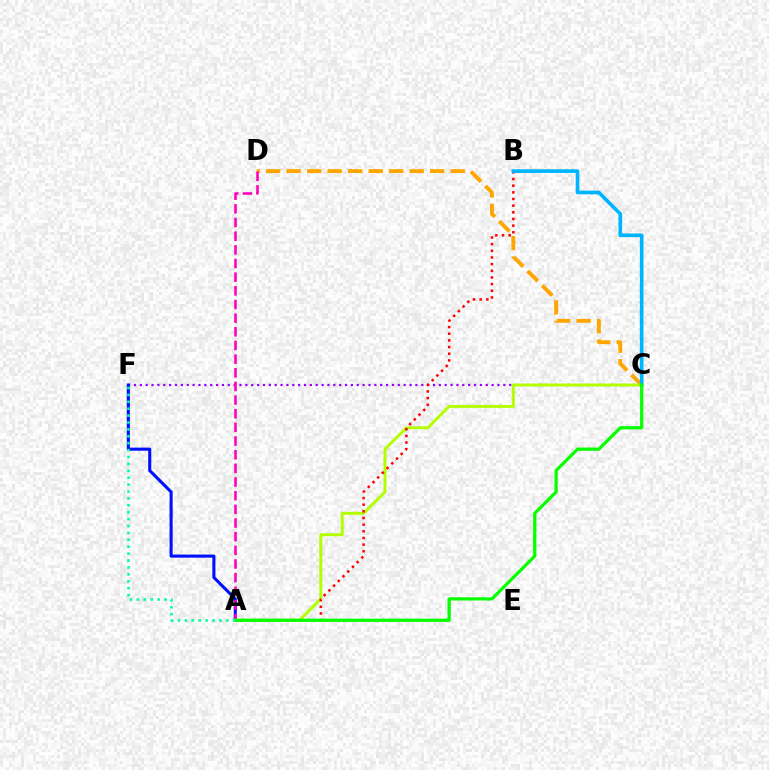{('C', 'D'): [{'color': '#ffa500', 'line_style': 'dashed', 'thickness': 2.79}], ('C', 'F'): [{'color': '#9b00ff', 'line_style': 'dotted', 'thickness': 1.59}], ('A', 'C'): [{'color': '#b3ff00', 'line_style': 'solid', 'thickness': 2.13}, {'color': '#08ff00', 'line_style': 'solid', 'thickness': 2.33}], ('A', 'F'): [{'color': '#0010ff', 'line_style': 'solid', 'thickness': 2.22}, {'color': '#00ff9d', 'line_style': 'dotted', 'thickness': 1.88}], ('A', 'B'): [{'color': '#ff0000', 'line_style': 'dotted', 'thickness': 1.81}], ('A', 'D'): [{'color': '#ff00bd', 'line_style': 'dashed', 'thickness': 1.86}], ('B', 'C'): [{'color': '#00b5ff', 'line_style': 'solid', 'thickness': 2.62}]}